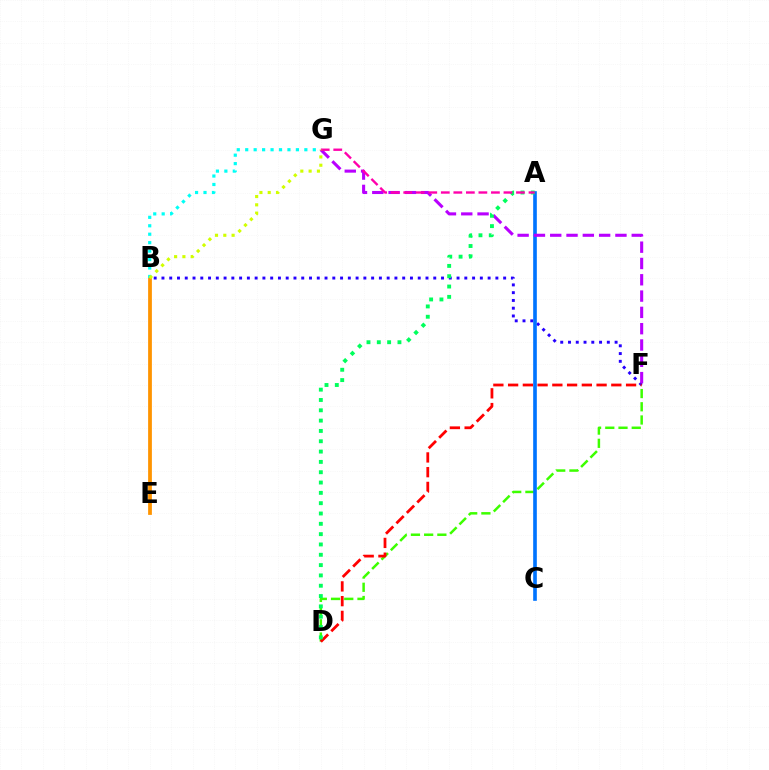{('B', 'F'): [{'color': '#2500ff', 'line_style': 'dotted', 'thickness': 2.11}], ('D', 'F'): [{'color': '#3dff00', 'line_style': 'dashed', 'thickness': 1.8}, {'color': '#ff0000', 'line_style': 'dashed', 'thickness': 2.0}], ('A', 'C'): [{'color': '#0074ff', 'line_style': 'solid', 'thickness': 2.62}], ('B', 'E'): [{'color': '#ff9400', 'line_style': 'solid', 'thickness': 2.71}], ('B', 'G'): [{'color': '#00fff6', 'line_style': 'dotted', 'thickness': 2.3}, {'color': '#d1ff00', 'line_style': 'dotted', 'thickness': 2.25}], ('F', 'G'): [{'color': '#b900ff', 'line_style': 'dashed', 'thickness': 2.21}], ('A', 'D'): [{'color': '#00ff5c', 'line_style': 'dotted', 'thickness': 2.8}], ('A', 'G'): [{'color': '#ff00ac', 'line_style': 'dashed', 'thickness': 1.7}]}